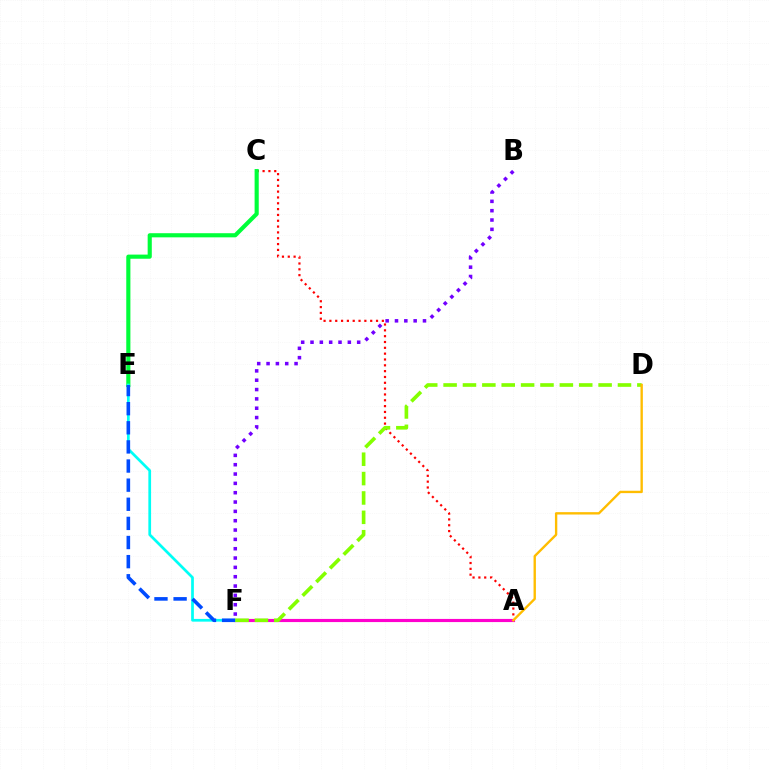{('A', 'C'): [{'color': '#ff0000', 'line_style': 'dotted', 'thickness': 1.58}], ('C', 'E'): [{'color': '#00ff39', 'line_style': 'solid', 'thickness': 2.98}], ('A', 'F'): [{'color': '#ff00cf', 'line_style': 'solid', 'thickness': 2.27}], ('E', 'F'): [{'color': '#00fff6', 'line_style': 'solid', 'thickness': 1.96}, {'color': '#004bff', 'line_style': 'dashed', 'thickness': 2.6}], ('D', 'F'): [{'color': '#84ff00', 'line_style': 'dashed', 'thickness': 2.63}], ('B', 'F'): [{'color': '#7200ff', 'line_style': 'dotted', 'thickness': 2.54}], ('A', 'D'): [{'color': '#ffbd00', 'line_style': 'solid', 'thickness': 1.71}]}